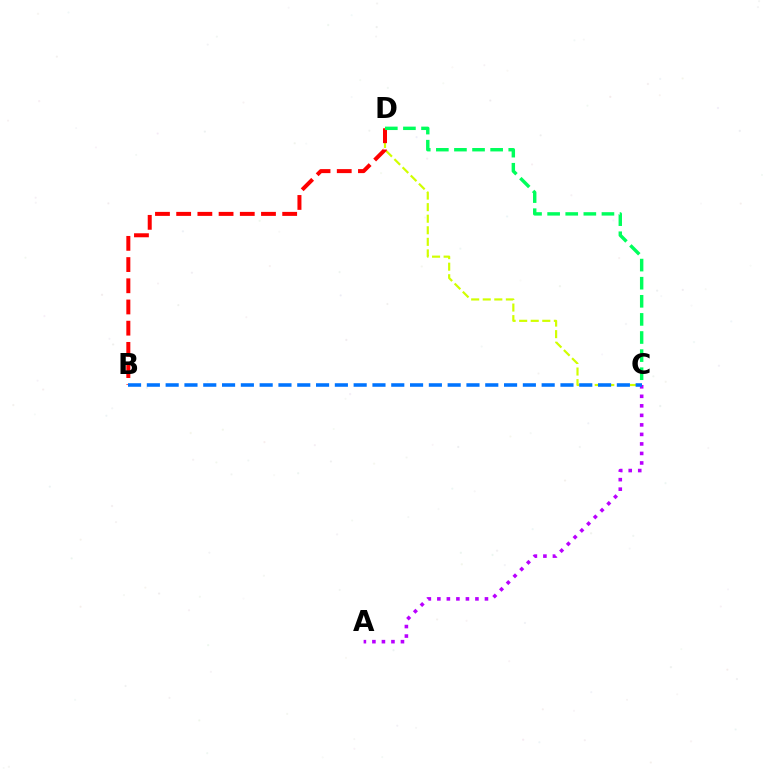{('C', 'D'): [{'color': '#d1ff00', 'line_style': 'dashed', 'thickness': 1.57}, {'color': '#00ff5c', 'line_style': 'dashed', 'thickness': 2.46}], ('B', 'D'): [{'color': '#ff0000', 'line_style': 'dashed', 'thickness': 2.88}], ('A', 'C'): [{'color': '#b900ff', 'line_style': 'dotted', 'thickness': 2.59}], ('B', 'C'): [{'color': '#0074ff', 'line_style': 'dashed', 'thickness': 2.55}]}